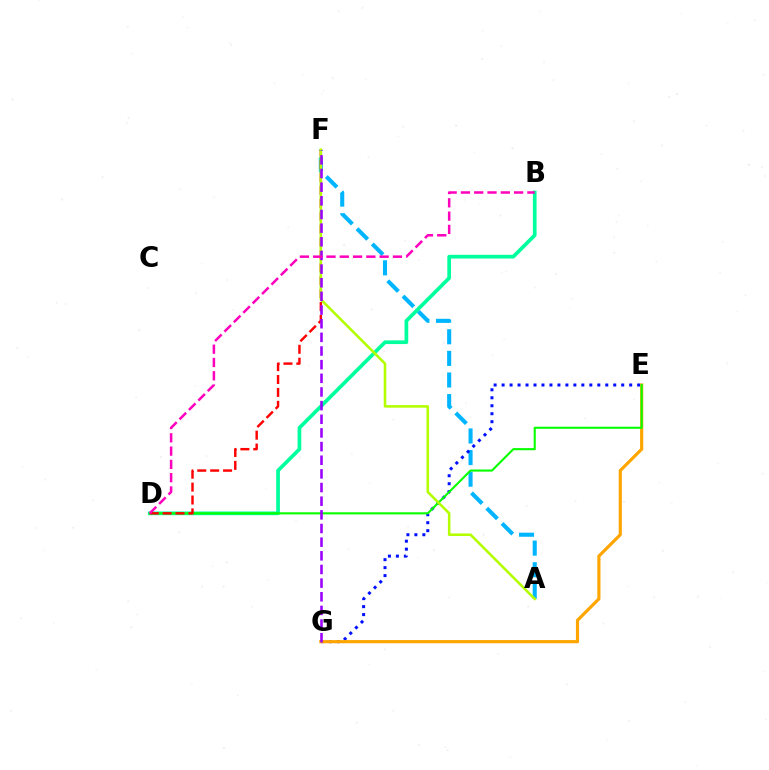{('A', 'F'): [{'color': '#00b5ff', 'line_style': 'dashed', 'thickness': 2.94}, {'color': '#b3ff00', 'line_style': 'solid', 'thickness': 1.85}], ('E', 'G'): [{'color': '#0010ff', 'line_style': 'dotted', 'thickness': 2.17}, {'color': '#ffa500', 'line_style': 'solid', 'thickness': 2.28}], ('B', 'D'): [{'color': '#00ff9d', 'line_style': 'solid', 'thickness': 2.66}, {'color': '#ff00bd', 'line_style': 'dashed', 'thickness': 1.81}], ('D', 'E'): [{'color': '#08ff00', 'line_style': 'solid', 'thickness': 1.52}], ('D', 'F'): [{'color': '#ff0000', 'line_style': 'dashed', 'thickness': 1.75}], ('F', 'G'): [{'color': '#9b00ff', 'line_style': 'dashed', 'thickness': 1.85}]}